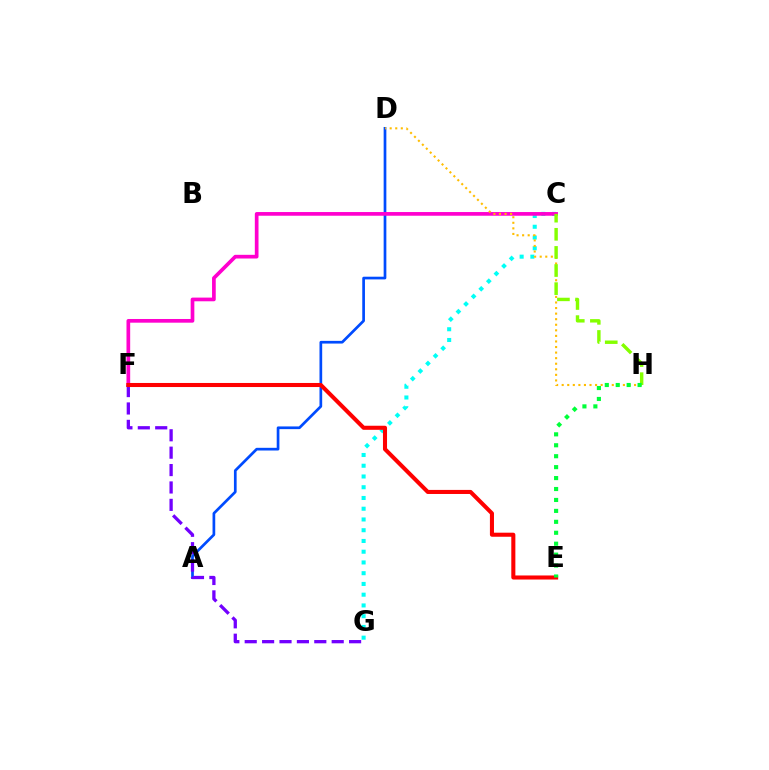{('C', 'G'): [{'color': '#00fff6', 'line_style': 'dotted', 'thickness': 2.92}], ('A', 'D'): [{'color': '#004bff', 'line_style': 'solid', 'thickness': 1.94}], ('C', 'F'): [{'color': '#ff00cf', 'line_style': 'solid', 'thickness': 2.66}], ('D', 'H'): [{'color': '#ffbd00', 'line_style': 'dotted', 'thickness': 1.51}], ('F', 'G'): [{'color': '#7200ff', 'line_style': 'dashed', 'thickness': 2.36}], ('C', 'H'): [{'color': '#84ff00', 'line_style': 'dashed', 'thickness': 2.46}], ('E', 'F'): [{'color': '#ff0000', 'line_style': 'solid', 'thickness': 2.92}], ('E', 'H'): [{'color': '#00ff39', 'line_style': 'dotted', 'thickness': 2.97}]}